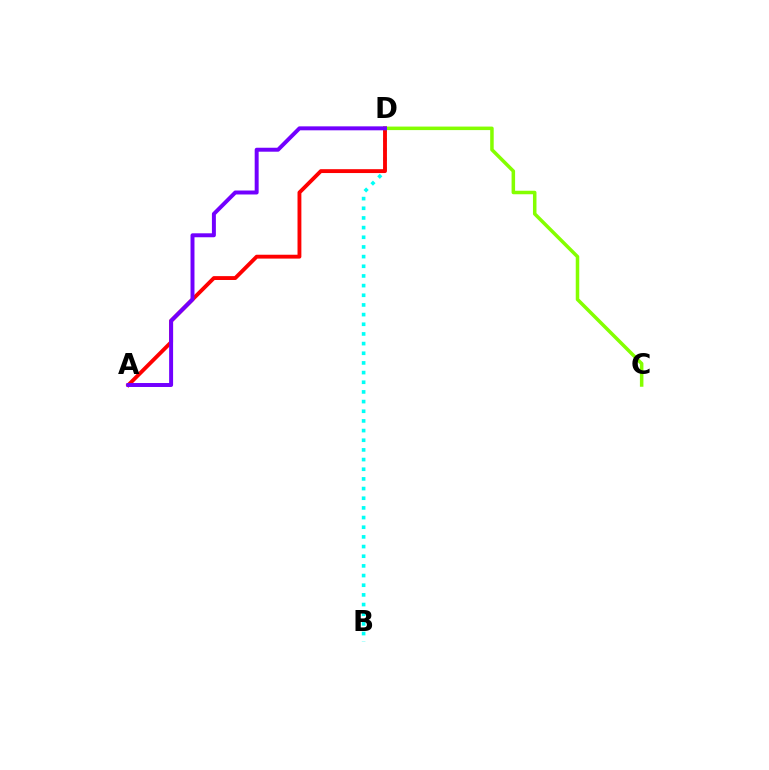{('B', 'D'): [{'color': '#00fff6', 'line_style': 'dotted', 'thickness': 2.63}], ('A', 'D'): [{'color': '#ff0000', 'line_style': 'solid', 'thickness': 2.78}, {'color': '#7200ff', 'line_style': 'solid', 'thickness': 2.85}], ('C', 'D'): [{'color': '#84ff00', 'line_style': 'solid', 'thickness': 2.53}]}